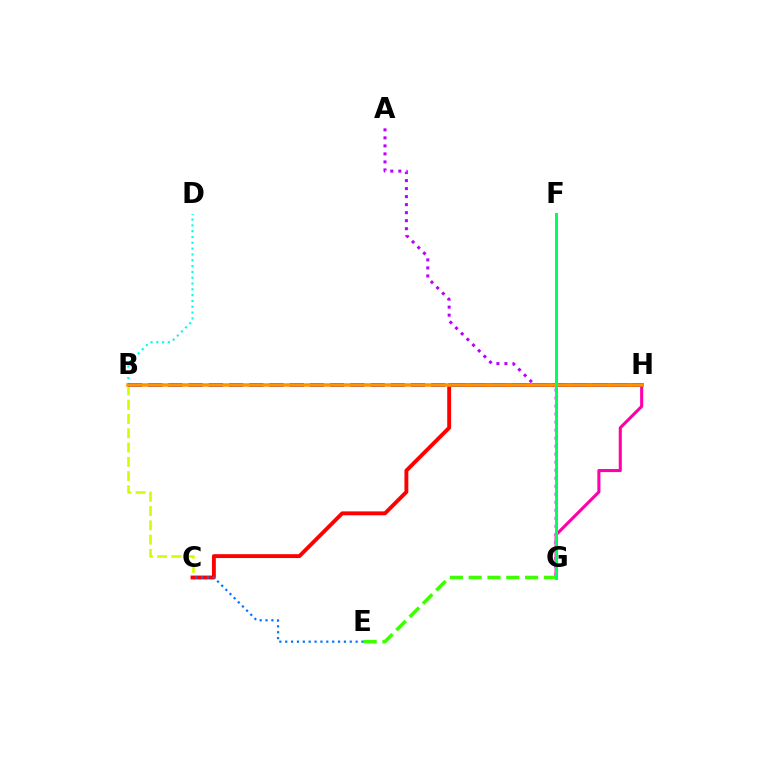{('G', 'H'): [{'color': '#ff00ac', 'line_style': 'solid', 'thickness': 2.22}], ('B', 'C'): [{'color': '#d1ff00', 'line_style': 'dashed', 'thickness': 1.94}], ('C', 'H'): [{'color': '#ff0000', 'line_style': 'solid', 'thickness': 2.79}], ('B', 'D'): [{'color': '#00fff6', 'line_style': 'dotted', 'thickness': 1.58}], ('A', 'G'): [{'color': '#b900ff', 'line_style': 'dotted', 'thickness': 2.18}], ('B', 'H'): [{'color': '#2500ff', 'line_style': 'dashed', 'thickness': 2.75}, {'color': '#ff9400', 'line_style': 'solid', 'thickness': 2.55}], ('E', 'G'): [{'color': '#3dff00', 'line_style': 'dashed', 'thickness': 2.55}], ('C', 'E'): [{'color': '#0074ff', 'line_style': 'dotted', 'thickness': 1.59}], ('F', 'G'): [{'color': '#00ff5c', 'line_style': 'solid', 'thickness': 2.15}]}